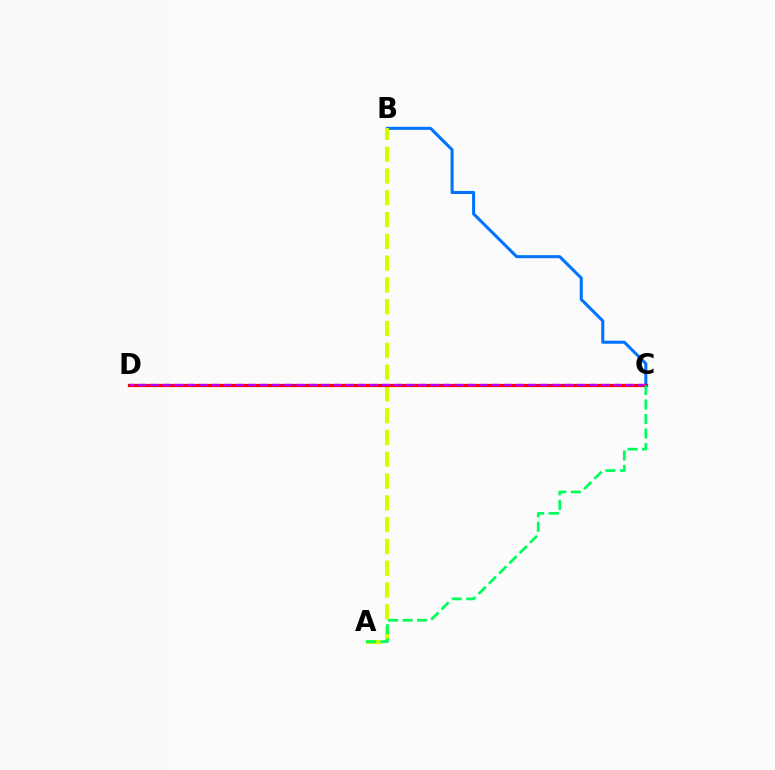{('B', 'C'): [{'color': '#0074ff', 'line_style': 'solid', 'thickness': 2.2}], ('A', 'B'): [{'color': '#d1ff00', 'line_style': 'dashed', 'thickness': 2.96}], ('C', 'D'): [{'color': '#ff0000', 'line_style': 'solid', 'thickness': 2.31}, {'color': '#b900ff', 'line_style': 'dashed', 'thickness': 1.66}], ('A', 'C'): [{'color': '#00ff5c', 'line_style': 'dashed', 'thickness': 1.97}]}